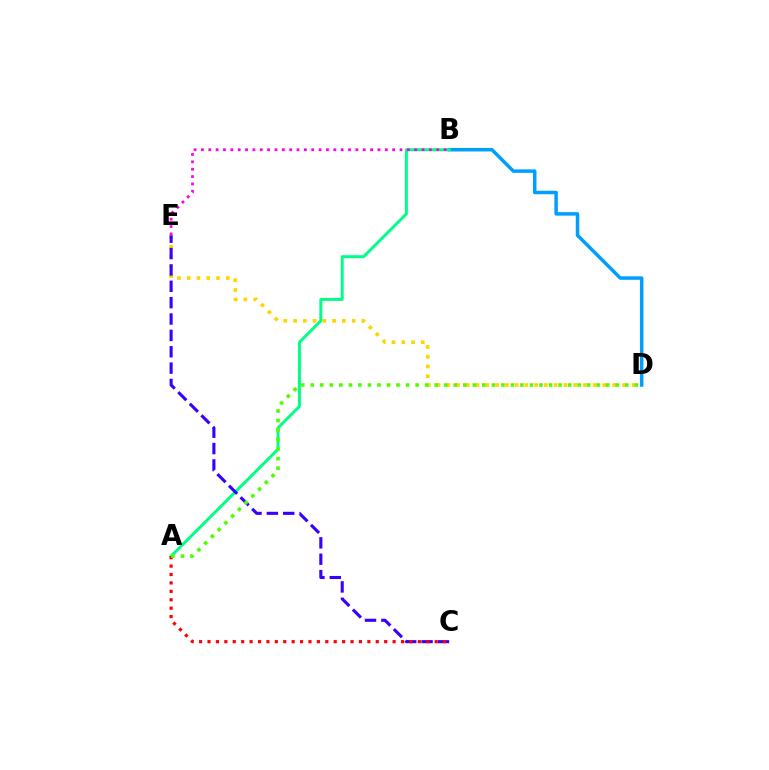{('D', 'E'): [{'color': '#ffd500', 'line_style': 'dotted', 'thickness': 2.65}], ('B', 'D'): [{'color': '#009eff', 'line_style': 'solid', 'thickness': 2.51}], ('A', 'B'): [{'color': '#00ff86', 'line_style': 'solid', 'thickness': 2.13}], ('C', 'E'): [{'color': '#3700ff', 'line_style': 'dashed', 'thickness': 2.22}], ('A', 'C'): [{'color': '#ff0000', 'line_style': 'dotted', 'thickness': 2.29}], ('B', 'E'): [{'color': '#ff00ed', 'line_style': 'dotted', 'thickness': 2.0}], ('A', 'D'): [{'color': '#4fff00', 'line_style': 'dotted', 'thickness': 2.59}]}